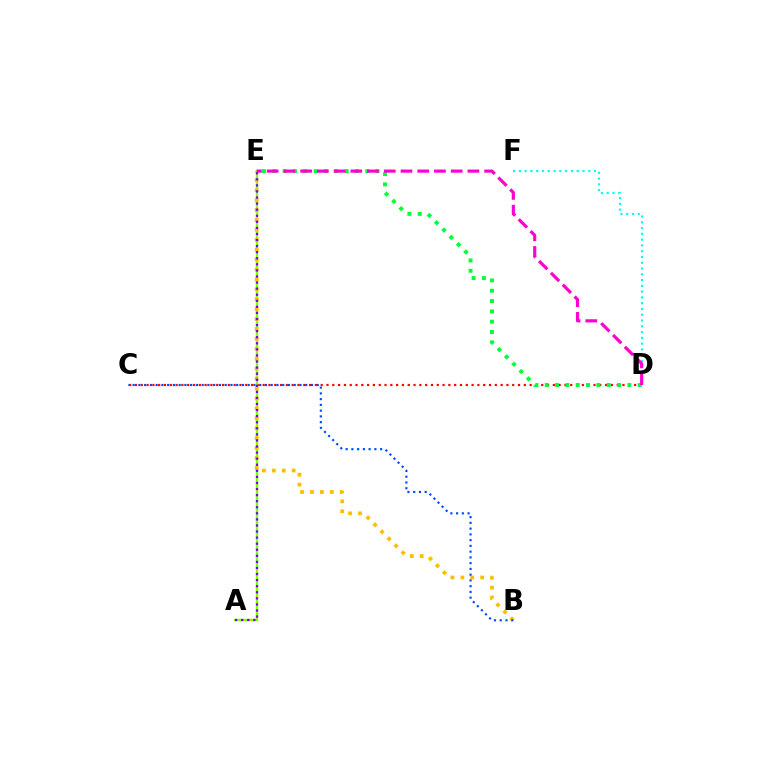{('C', 'D'): [{'color': '#ff0000', 'line_style': 'dotted', 'thickness': 1.58}], ('D', 'F'): [{'color': '#00fff6', 'line_style': 'dotted', 'thickness': 1.57}], ('A', 'E'): [{'color': '#84ff00', 'line_style': 'solid', 'thickness': 1.68}, {'color': '#7200ff', 'line_style': 'dotted', 'thickness': 1.65}], ('B', 'E'): [{'color': '#ffbd00', 'line_style': 'dotted', 'thickness': 2.69}], ('B', 'C'): [{'color': '#004bff', 'line_style': 'dotted', 'thickness': 1.56}], ('D', 'E'): [{'color': '#00ff39', 'line_style': 'dotted', 'thickness': 2.81}, {'color': '#ff00cf', 'line_style': 'dashed', 'thickness': 2.27}]}